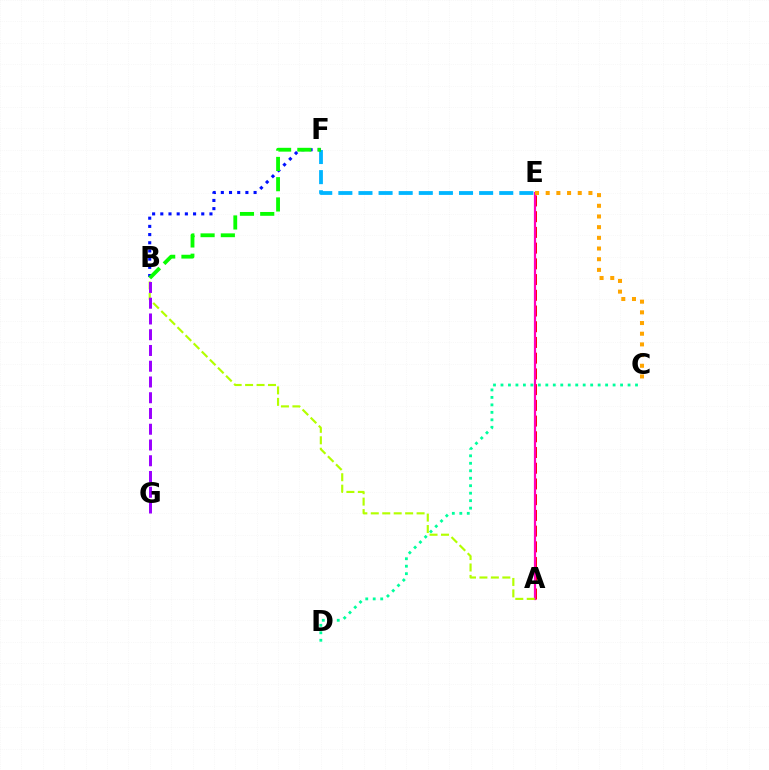{('A', 'E'): [{'color': '#ff0000', 'line_style': 'dashed', 'thickness': 2.14}, {'color': '#ff00bd', 'line_style': 'solid', 'thickness': 1.59}], ('E', 'F'): [{'color': '#00b5ff', 'line_style': 'dashed', 'thickness': 2.73}], ('C', 'E'): [{'color': '#ffa500', 'line_style': 'dotted', 'thickness': 2.9}], ('B', 'F'): [{'color': '#0010ff', 'line_style': 'dotted', 'thickness': 2.23}, {'color': '#08ff00', 'line_style': 'dashed', 'thickness': 2.75}], ('C', 'D'): [{'color': '#00ff9d', 'line_style': 'dotted', 'thickness': 2.03}], ('A', 'B'): [{'color': '#b3ff00', 'line_style': 'dashed', 'thickness': 1.56}], ('B', 'G'): [{'color': '#9b00ff', 'line_style': 'dashed', 'thickness': 2.14}]}